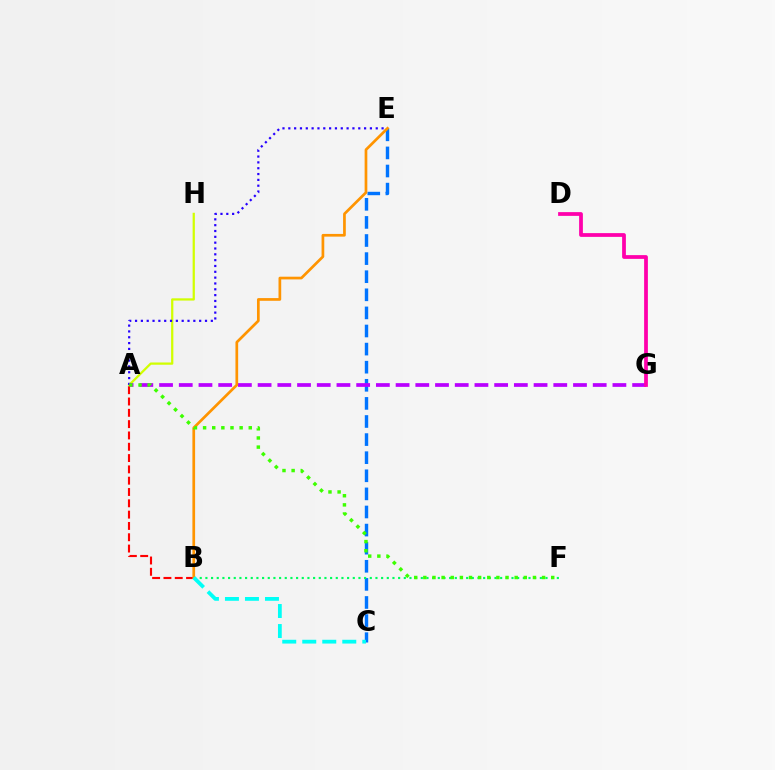{('A', 'H'): [{'color': '#d1ff00', 'line_style': 'solid', 'thickness': 1.62}], ('C', 'E'): [{'color': '#0074ff', 'line_style': 'dashed', 'thickness': 2.46}], ('A', 'E'): [{'color': '#2500ff', 'line_style': 'dotted', 'thickness': 1.58}], ('A', 'G'): [{'color': '#b900ff', 'line_style': 'dashed', 'thickness': 2.68}], ('A', 'B'): [{'color': '#ff0000', 'line_style': 'dashed', 'thickness': 1.54}], ('B', 'E'): [{'color': '#ff9400', 'line_style': 'solid', 'thickness': 1.95}], ('B', 'F'): [{'color': '#00ff5c', 'line_style': 'dotted', 'thickness': 1.54}], ('A', 'F'): [{'color': '#3dff00', 'line_style': 'dotted', 'thickness': 2.48}], ('B', 'C'): [{'color': '#00fff6', 'line_style': 'dashed', 'thickness': 2.72}], ('D', 'G'): [{'color': '#ff00ac', 'line_style': 'solid', 'thickness': 2.71}]}